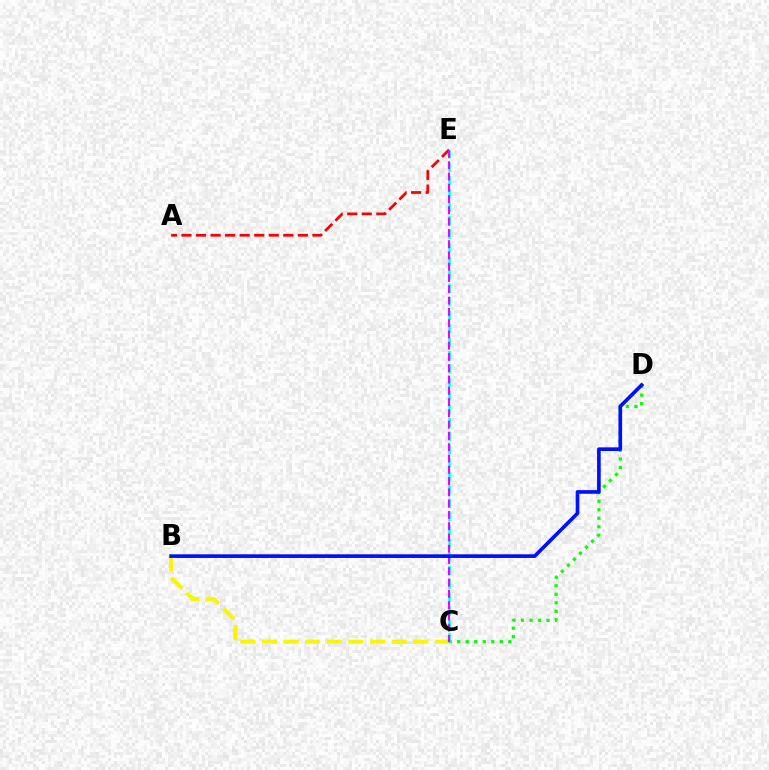{('C', 'D'): [{'color': '#08ff00', 'line_style': 'dotted', 'thickness': 2.32}], ('B', 'C'): [{'color': '#fcf500', 'line_style': 'dashed', 'thickness': 2.94}], ('C', 'E'): [{'color': '#00fff6', 'line_style': 'dashed', 'thickness': 1.83}, {'color': '#ee00ff', 'line_style': 'dashed', 'thickness': 1.53}], ('A', 'E'): [{'color': '#ff0000', 'line_style': 'dashed', 'thickness': 1.98}], ('B', 'D'): [{'color': '#0010ff', 'line_style': 'solid', 'thickness': 2.63}]}